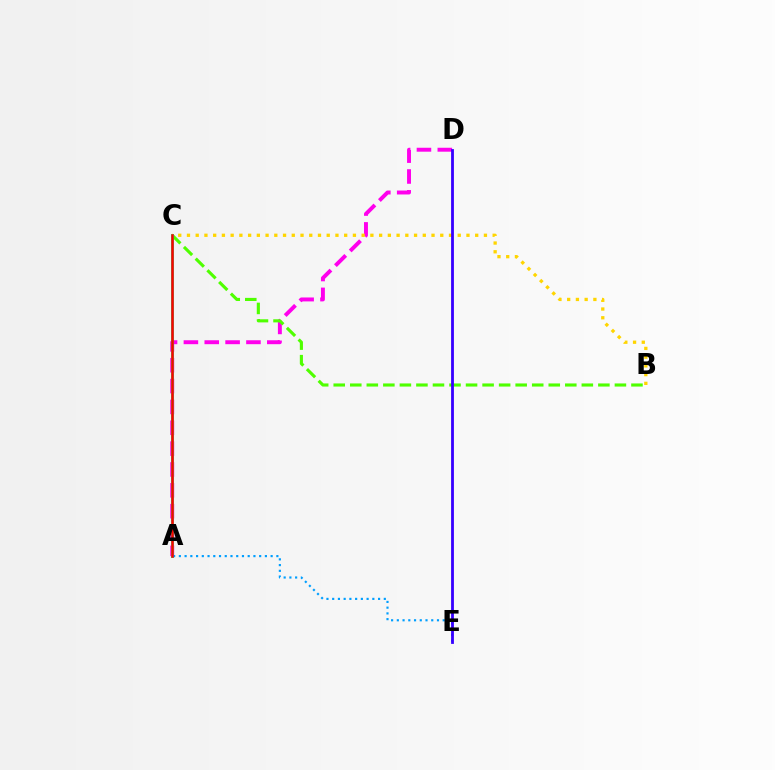{('A', 'D'): [{'color': '#ff00ed', 'line_style': 'dashed', 'thickness': 2.83}], ('B', 'C'): [{'color': '#4fff00', 'line_style': 'dashed', 'thickness': 2.25}, {'color': '#ffd500', 'line_style': 'dotted', 'thickness': 2.37}], ('A', 'C'): [{'color': '#00ff86', 'line_style': 'solid', 'thickness': 2.09}, {'color': '#ff0000', 'line_style': 'solid', 'thickness': 1.8}], ('A', 'E'): [{'color': '#009eff', 'line_style': 'dotted', 'thickness': 1.56}], ('D', 'E'): [{'color': '#3700ff', 'line_style': 'solid', 'thickness': 2.02}]}